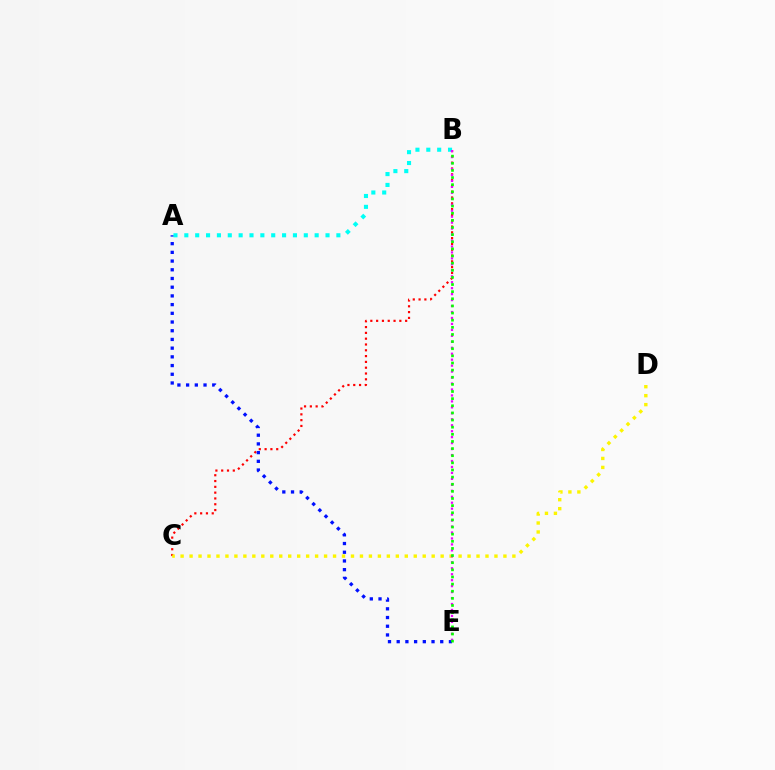{('B', 'C'): [{'color': '#ff0000', 'line_style': 'dotted', 'thickness': 1.58}], ('A', 'E'): [{'color': '#0010ff', 'line_style': 'dotted', 'thickness': 2.37}], ('C', 'D'): [{'color': '#fcf500', 'line_style': 'dotted', 'thickness': 2.44}], ('A', 'B'): [{'color': '#00fff6', 'line_style': 'dotted', 'thickness': 2.95}], ('B', 'E'): [{'color': '#ee00ff', 'line_style': 'dotted', 'thickness': 1.62}, {'color': '#08ff00', 'line_style': 'dotted', 'thickness': 1.94}]}